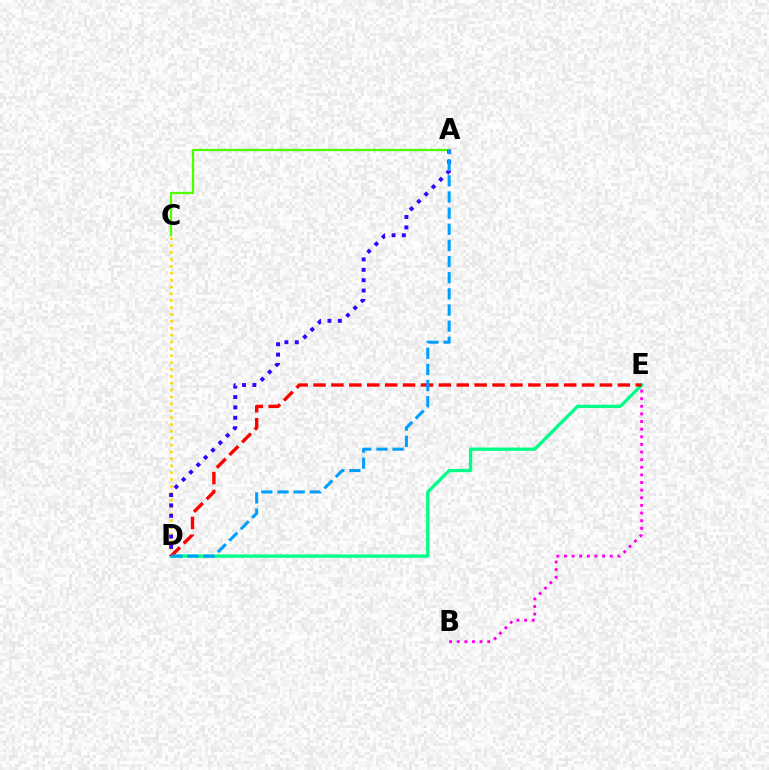{('D', 'E'): [{'color': '#00ff86', 'line_style': 'solid', 'thickness': 2.38}, {'color': '#ff0000', 'line_style': 'dashed', 'thickness': 2.43}], ('C', 'D'): [{'color': '#ffd500', 'line_style': 'dotted', 'thickness': 1.87}], ('A', 'C'): [{'color': '#4fff00', 'line_style': 'solid', 'thickness': 1.66}], ('B', 'E'): [{'color': '#ff00ed', 'line_style': 'dotted', 'thickness': 2.07}], ('A', 'D'): [{'color': '#3700ff', 'line_style': 'dotted', 'thickness': 2.82}, {'color': '#009eff', 'line_style': 'dashed', 'thickness': 2.19}]}